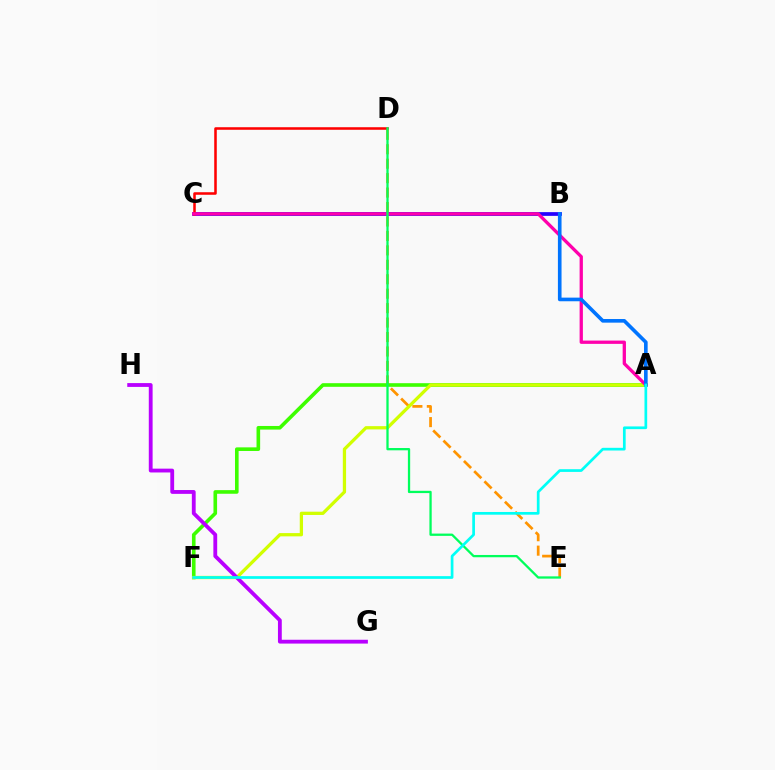{('D', 'E'): [{'color': '#ff9400', 'line_style': 'dashed', 'thickness': 1.96}, {'color': '#00ff5c', 'line_style': 'solid', 'thickness': 1.65}], ('A', 'F'): [{'color': '#3dff00', 'line_style': 'solid', 'thickness': 2.6}, {'color': '#d1ff00', 'line_style': 'solid', 'thickness': 2.35}, {'color': '#00fff6', 'line_style': 'solid', 'thickness': 1.95}], ('B', 'C'): [{'color': '#2500ff', 'line_style': 'solid', 'thickness': 2.68}], ('C', 'D'): [{'color': '#ff0000', 'line_style': 'solid', 'thickness': 1.83}], ('A', 'C'): [{'color': '#ff00ac', 'line_style': 'solid', 'thickness': 2.37}], ('G', 'H'): [{'color': '#b900ff', 'line_style': 'solid', 'thickness': 2.75}], ('A', 'B'): [{'color': '#0074ff', 'line_style': 'solid', 'thickness': 2.62}]}